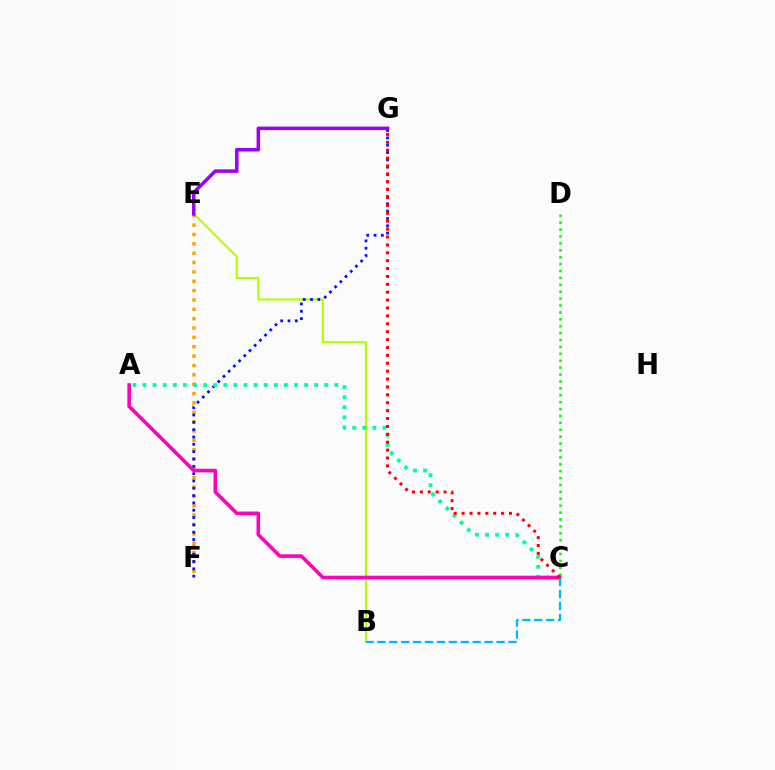{('B', 'E'): [{'color': '#b3ff00', 'line_style': 'solid', 'thickness': 1.55}], ('E', 'F'): [{'color': '#ffa500', 'line_style': 'dotted', 'thickness': 2.54}], ('F', 'G'): [{'color': '#0010ff', 'line_style': 'dotted', 'thickness': 1.99}], ('C', 'D'): [{'color': '#08ff00', 'line_style': 'dotted', 'thickness': 1.88}], ('A', 'C'): [{'color': '#00ff9d', 'line_style': 'dotted', 'thickness': 2.74}, {'color': '#ff00bd', 'line_style': 'solid', 'thickness': 2.59}], ('E', 'G'): [{'color': '#9b00ff', 'line_style': 'solid', 'thickness': 2.54}], ('B', 'C'): [{'color': '#00b5ff', 'line_style': 'dashed', 'thickness': 1.62}], ('C', 'G'): [{'color': '#ff0000', 'line_style': 'dotted', 'thickness': 2.14}]}